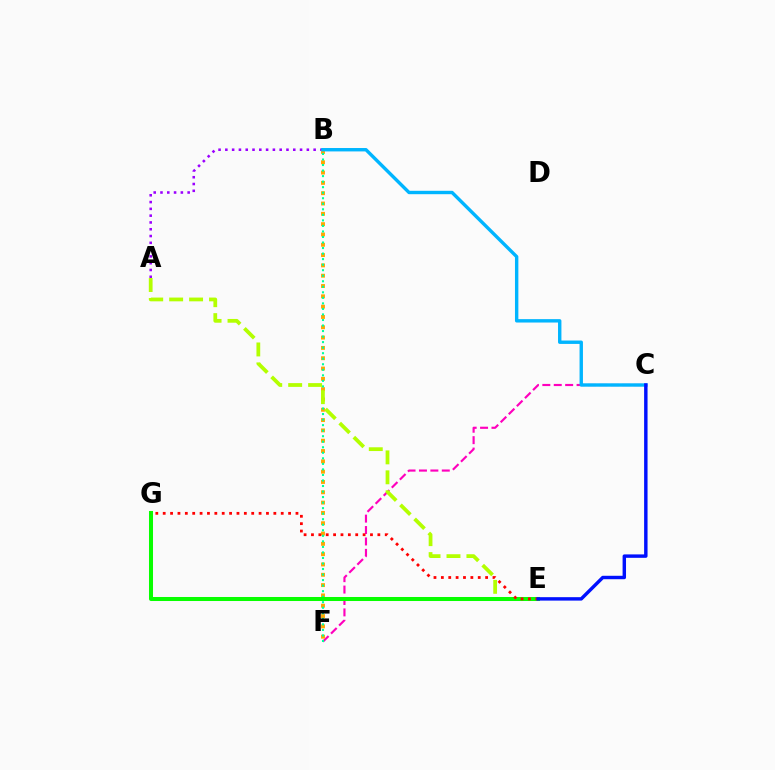{('C', 'F'): [{'color': '#ff00bd', 'line_style': 'dashed', 'thickness': 1.55}], ('A', 'B'): [{'color': '#9b00ff', 'line_style': 'dotted', 'thickness': 1.85}], ('B', 'F'): [{'color': '#ffa500', 'line_style': 'dotted', 'thickness': 2.8}, {'color': '#00ff9d', 'line_style': 'dotted', 'thickness': 1.5}], ('A', 'E'): [{'color': '#b3ff00', 'line_style': 'dashed', 'thickness': 2.71}], ('E', 'G'): [{'color': '#08ff00', 'line_style': 'solid', 'thickness': 2.89}, {'color': '#ff0000', 'line_style': 'dotted', 'thickness': 2.0}], ('B', 'C'): [{'color': '#00b5ff', 'line_style': 'solid', 'thickness': 2.44}], ('C', 'E'): [{'color': '#0010ff', 'line_style': 'solid', 'thickness': 2.47}]}